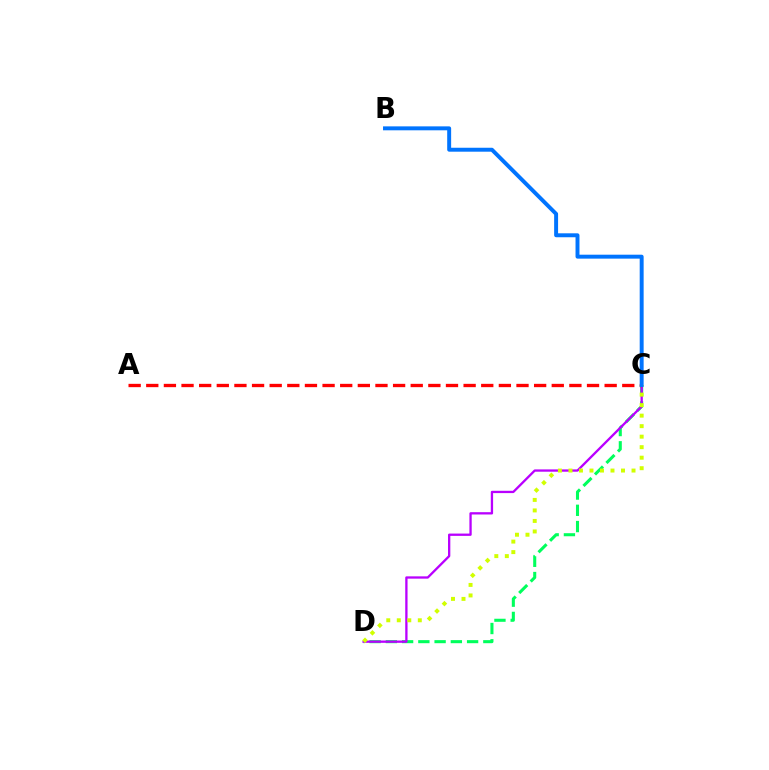{('C', 'D'): [{'color': '#00ff5c', 'line_style': 'dashed', 'thickness': 2.21}, {'color': '#b900ff', 'line_style': 'solid', 'thickness': 1.66}, {'color': '#d1ff00', 'line_style': 'dotted', 'thickness': 2.86}], ('A', 'C'): [{'color': '#ff0000', 'line_style': 'dashed', 'thickness': 2.4}], ('B', 'C'): [{'color': '#0074ff', 'line_style': 'solid', 'thickness': 2.84}]}